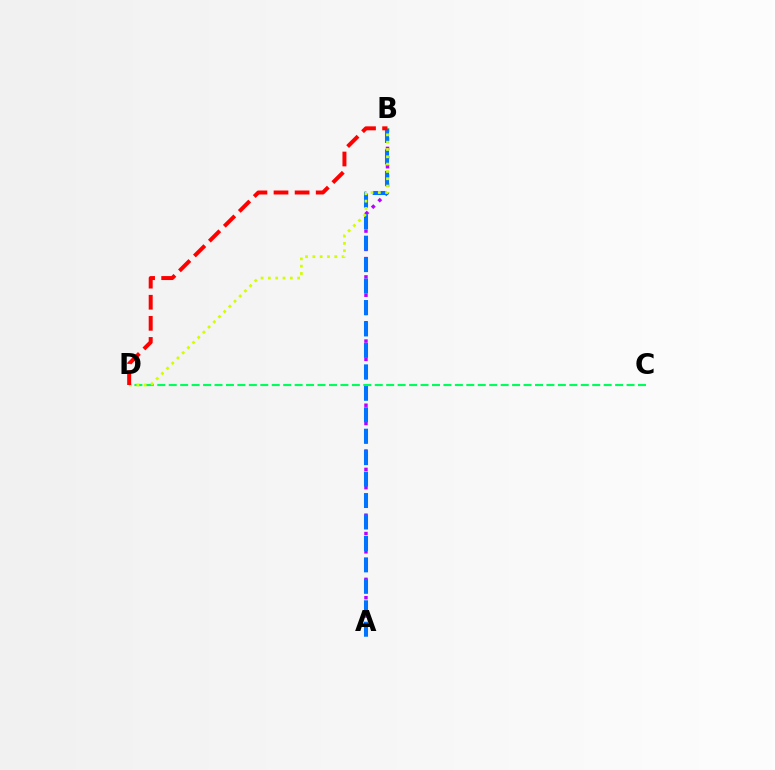{('A', 'B'): [{'color': '#b900ff', 'line_style': 'dotted', 'thickness': 2.49}, {'color': '#0074ff', 'line_style': 'dashed', 'thickness': 2.91}], ('C', 'D'): [{'color': '#00ff5c', 'line_style': 'dashed', 'thickness': 1.55}], ('B', 'D'): [{'color': '#d1ff00', 'line_style': 'dotted', 'thickness': 1.99}, {'color': '#ff0000', 'line_style': 'dashed', 'thickness': 2.86}]}